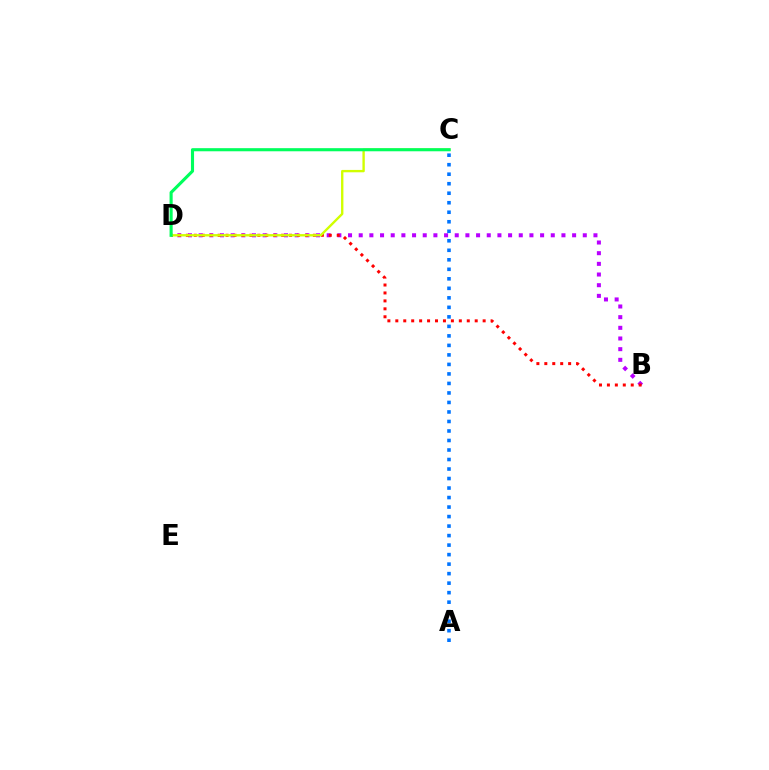{('B', 'D'): [{'color': '#b900ff', 'line_style': 'dotted', 'thickness': 2.9}, {'color': '#ff0000', 'line_style': 'dotted', 'thickness': 2.16}], ('A', 'C'): [{'color': '#0074ff', 'line_style': 'dotted', 'thickness': 2.58}], ('C', 'D'): [{'color': '#d1ff00', 'line_style': 'solid', 'thickness': 1.71}, {'color': '#00ff5c', 'line_style': 'solid', 'thickness': 2.24}]}